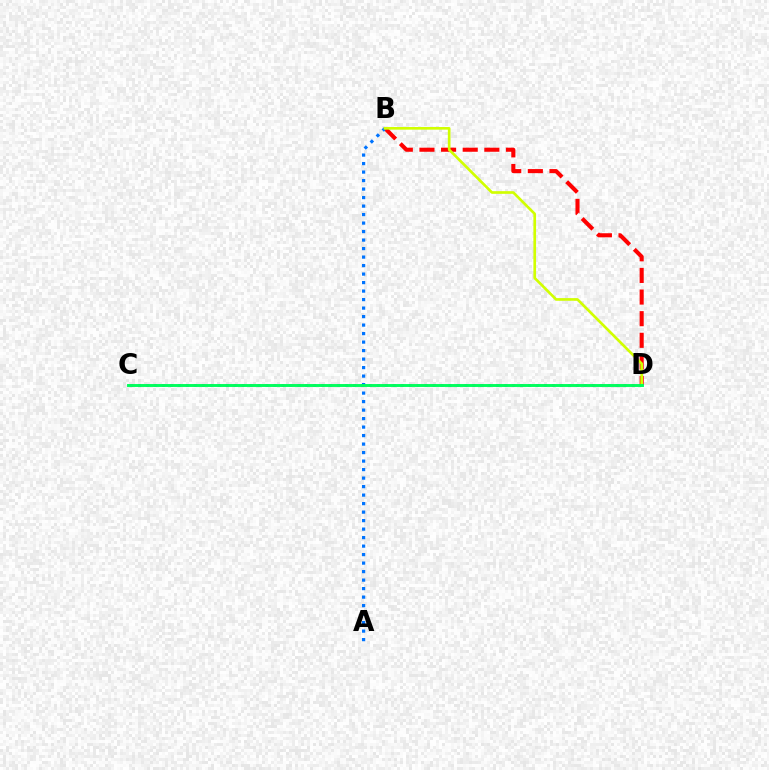{('C', 'D'): [{'color': '#b900ff', 'line_style': 'dotted', 'thickness': 2.16}, {'color': '#00ff5c', 'line_style': 'solid', 'thickness': 2.1}], ('B', 'D'): [{'color': '#ff0000', 'line_style': 'dashed', 'thickness': 2.94}, {'color': '#d1ff00', 'line_style': 'solid', 'thickness': 1.92}], ('A', 'B'): [{'color': '#0074ff', 'line_style': 'dotted', 'thickness': 2.31}]}